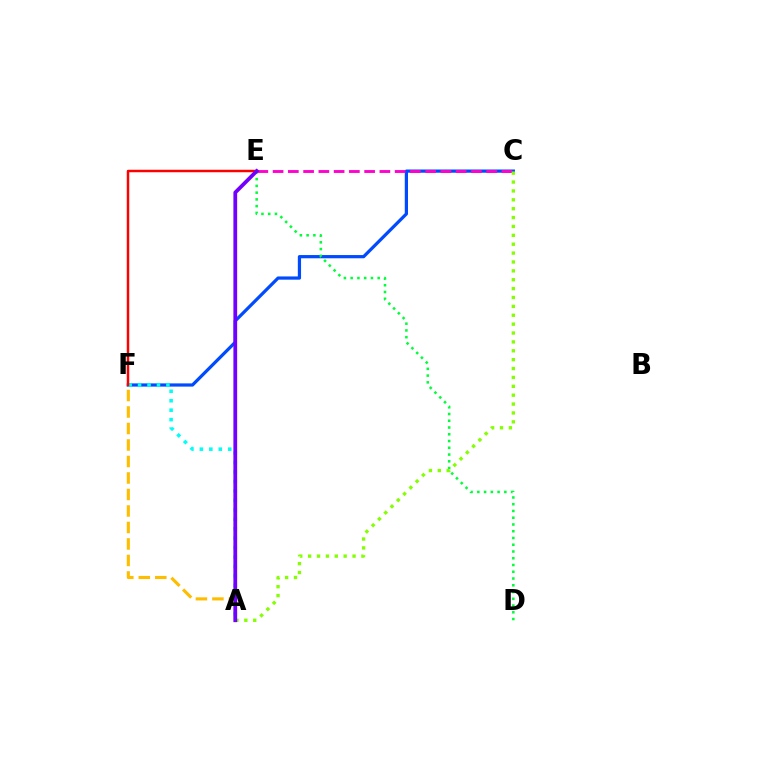{('C', 'F'): [{'color': '#004bff', 'line_style': 'solid', 'thickness': 2.32}], ('C', 'E'): [{'color': '#ff00cf', 'line_style': 'dashed', 'thickness': 2.07}], ('A', 'F'): [{'color': '#ffbd00', 'line_style': 'dashed', 'thickness': 2.24}, {'color': '#00fff6', 'line_style': 'dotted', 'thickness': 2.57}], ('D', 'E'): [{'color': '#00ff39', 'line_style': 'dotted', 'thickness': 1.84}], ('E', 'F'): [{'color': '#ff0000', 'line_style': 'solid', 'thickness': 1.78}], ('A', 'C'): [{'color': '#84ff00', 'line_style': 'dotted', 'thickness': 2.41}], ('A', 'E'): [{'color': '#7200ff', 'line_style': 'solid', 'thickness': 2.71}]}